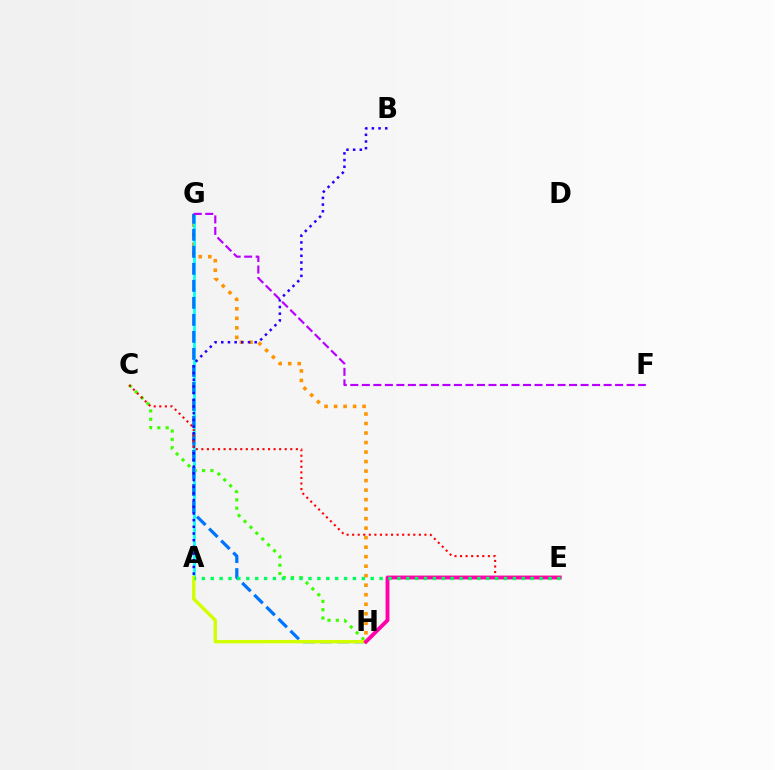{('C', 'H'): [{'color': '#3dff00', 'line_style': 'dotted', 'thickness': 2.26}], ('G', 'H'): [{'color': '#ff9400', 'line_style': 'dotted', 'thickness': 2.58}, {'color': '#0074ff', 'line_style': 'dashed', 'thickness': 2.31}], ('A', 'G'): [{'color': '#00fff6', 'line_style': 'solid', 'thickness': 2.02}], ('A', 'B'): [{'color': '#2500ff', 'line_style': 'dotted', 'thickness': 1.82}], ('F', 'G'): [{'color': '#b900ff', 'line_style': 'dashed', 'thickness': 1.56}], ('C', 'E'): [{'color': '#ff0000', 'line_style': 'dotted', 'thickness': 1.51}], ('A', 'H'): [{'color': '#d1ff00', 'line_style': 'solid', 'thickness': 2.44}], ('E', 'H'): [{'color': '#ff00ac', 'line_style': 'solid', 'thickness': 2.79}], ('A', 'E'): [{'color': '#00ff5c', 'line_style': 'dotted', 'thickness': 2.41}]}